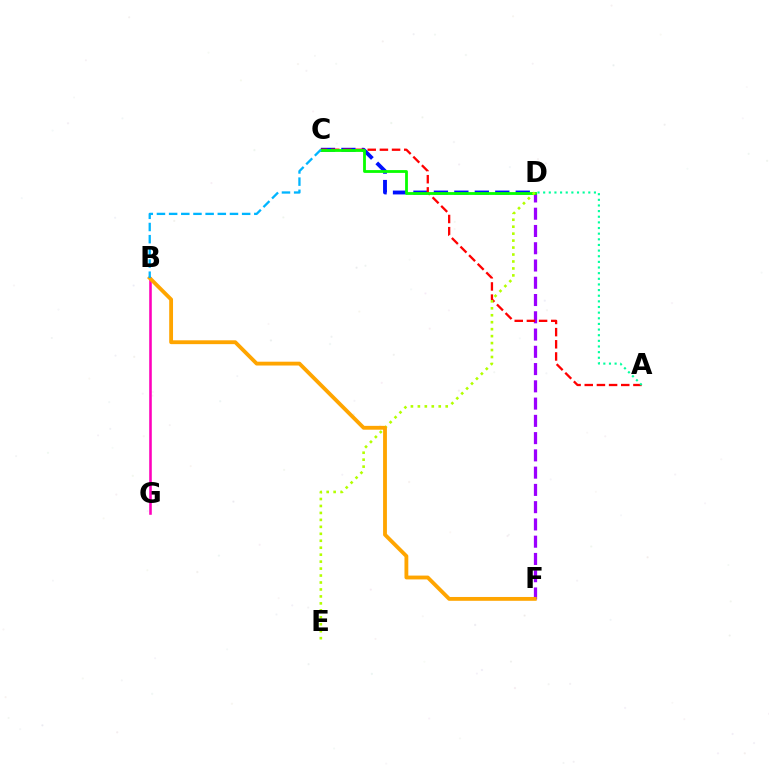{('B', 'G'): [{'color': '#ff00bd', 'line_style': 'solid', 'thickness': 1.86}], ('C', 'D'): [{'color': '#0010ff', 'line_style': 'dashed', 'thickness': 2.78}, {'color': '#08ff00', 'line_style': 'solid', 'thickness': 2.02}], ('D', 'F'): [{'color': '#9b00ff', 'line_style': 'dashed', 'thickness': 2.35}], ('A', 'C'): [{'color': '#ff0000', 'line_style': 'dashed', 'thickness': 1.65}], ('D', 'E'): [{'color': '#b3ff00', 'line_style': 'dotted', 'thickness': 1.89}], ('B', 'F'): [{'color': '#ffa500', 'line_style': 'solid', 'thickness': 2.76}], ('A', 'D'): [{'color': '#00ff9d', 'line_style': 'dotted', 'thickness': 1.53}], ('B', 'C'): [{'color': '#00b5ff', 'line_style': 'dashed', 'thickness': 1.65}]}